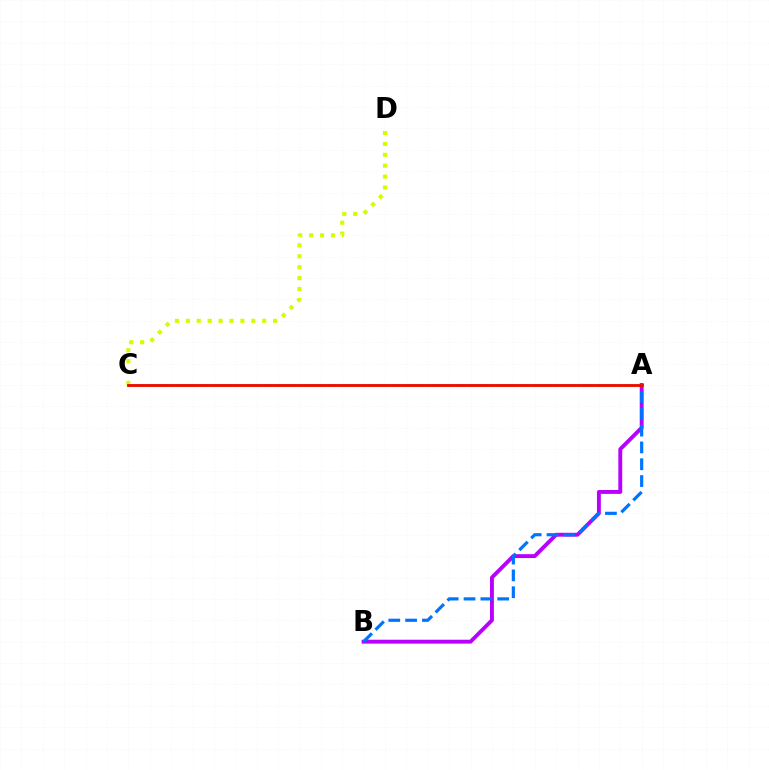{('A', 'B'): [{'color': '#b900ff', 'line_style': 'solid', 'thickness': 2.8}, {'color': '#0074ff', 'line_style': 'dashed', 'thickness': 2.29}], ('C', 'D'): [{'color': '#d1ff00', 'line_style': 'dotted', 'thickness': 2.96}], ('A', 'C'): [{'color': '#00ff5c', 'line_style': 'solid', 'thickness': 1.81}, {'color': '#ff0000', 'line_style': 'solid', 'thickness': 1.99}]}